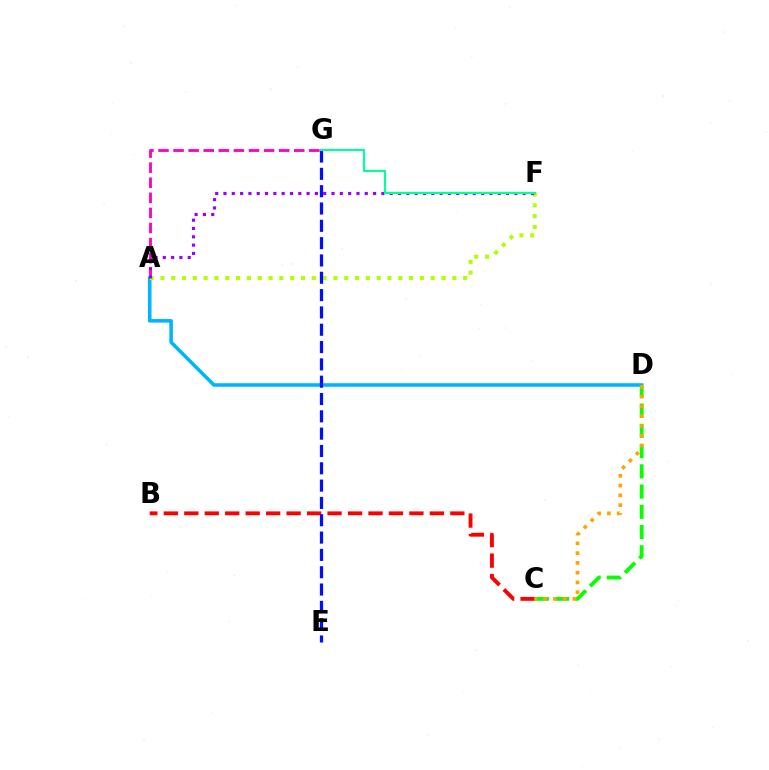{('B', 'C'): [{'color': '#ff0000', 'line_style': 'dashed', 'thickness': 2.78}], ('A', 'D'): [{'color': '#00b5ff', 'line_style': 'solid', 'thickness': 2.56}], ('C', 'D'): [{'color': '#08ff00', 'line_style': 'dashed', 'thickness': 2.75}, {'color': '#ffa500', 'line_style': 'dotted', 'thickness': 2.66}], ('A', 'G'): [{'color': '#ff00bd', 'line_style': 'dashed', 'thickness': 2.05}], ('A', 'F'): [{'color': '#b3ff00', 'line_style': 'dotted', 'thickness': 2.94}, {'color': '#9b00ff', 'line_style': 'dotted', 'thickness': 2.26}], ('E', 'G'): [{'color': '#0010ff', 'line_style': 'dashed', 'thickness': 2.35}], ('F', 'G'): [{'color': '#00ff9d', 'line_style': 'solid', 'thickness': 1.55}]}